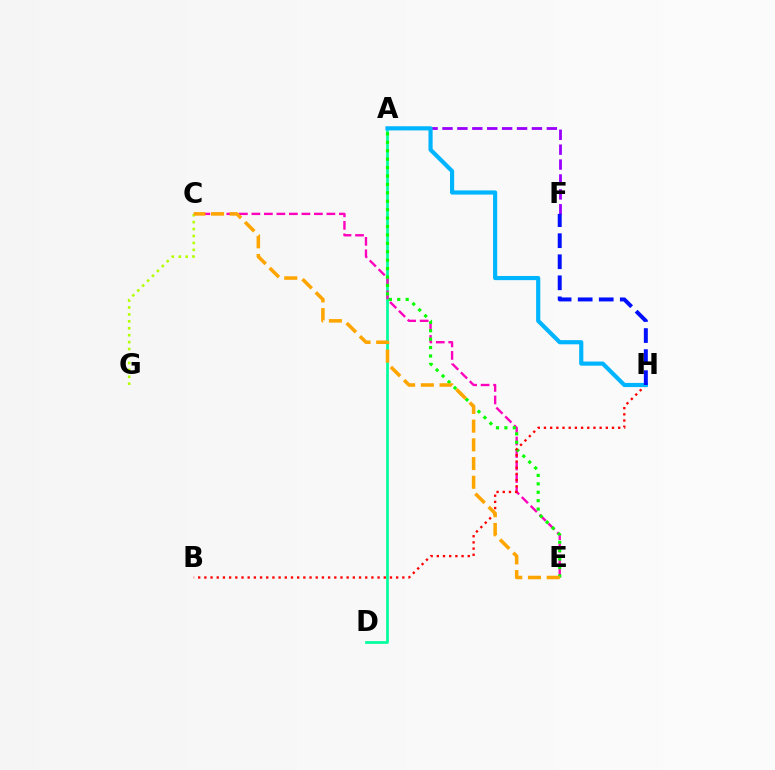{('A', 'D'): [{'color': '#00ff9d', 'line_style': 'solid', 'thickness': 1.95}], ('A', 'F'): [{'color': '#9b00ff', 'line_style': 'dashed', 'thickness': 2.03}], ('C', 'E'): [{'color': '#ff00bd', 'line_style': 'dashed', 'thickness': 1.7}, {'color': '#ffa500', 'line_style': 'dashed', 'thickness': 2.54}], ('A', 'E'): [{'color': '#08ff00', 'line_style': 'dotted', 'thickness': 2.29}], ('B', 'H'): [{'color': '#ff0000', 'line_style': 'dotted', 'thickness': 1.68}], ('C', 'G'): [{'color': '#b3ff00', 'line_style': 'dotted', 'thickness': 1.88}], ('A', 'H'): [{'color': '#00b5ff', 'line_style': 'solid', 'thickness': 3.0}], ('F', 'H'): [{'color': '#0010ff', 'line_style': 'dashed', 'thickness': 2.86}]}